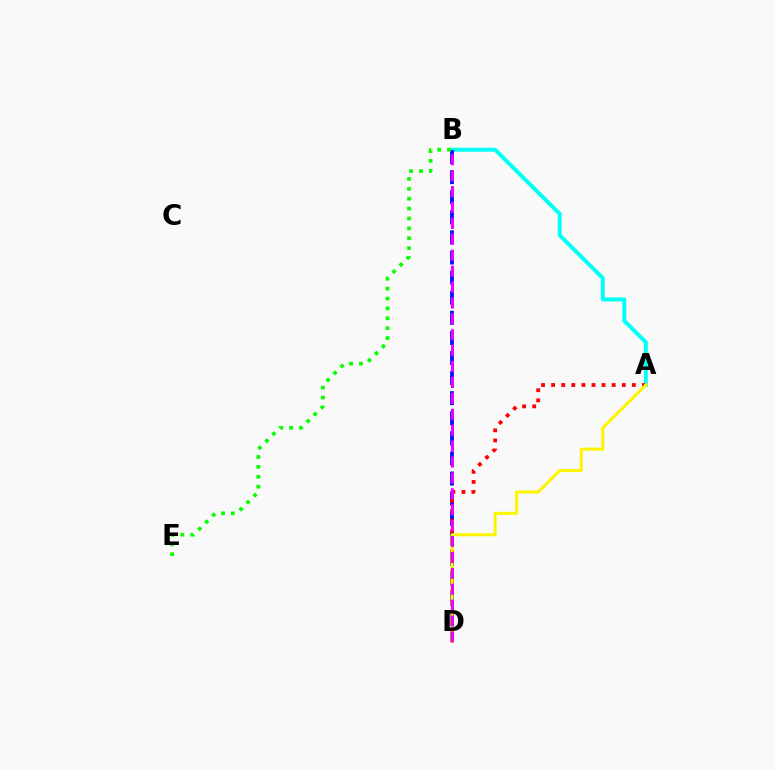{('A', 'B'): [{'color': '#00fff6', 'line_style': 'solid', 'thickness': 2.85}], ('B', 'D'): [{'color': '#0010ff', 'line_style': 'dashed', 'thickness': 2.73}, {'color': '#ee00ff', 'line_style': 'dashed', 'thickness': 2.16}], ('A', 'D'): [{'color': '#ff0000', 'line_style': 'dotted', 'thickness': 2.74}, {'color': '#fcf500', 'line_style': 'solid', 'thickness': 2.21}], ('B', 'E'): [{'color': '#08ff00', 'line_style': 'dotted', 'thickness': 2.69}]}